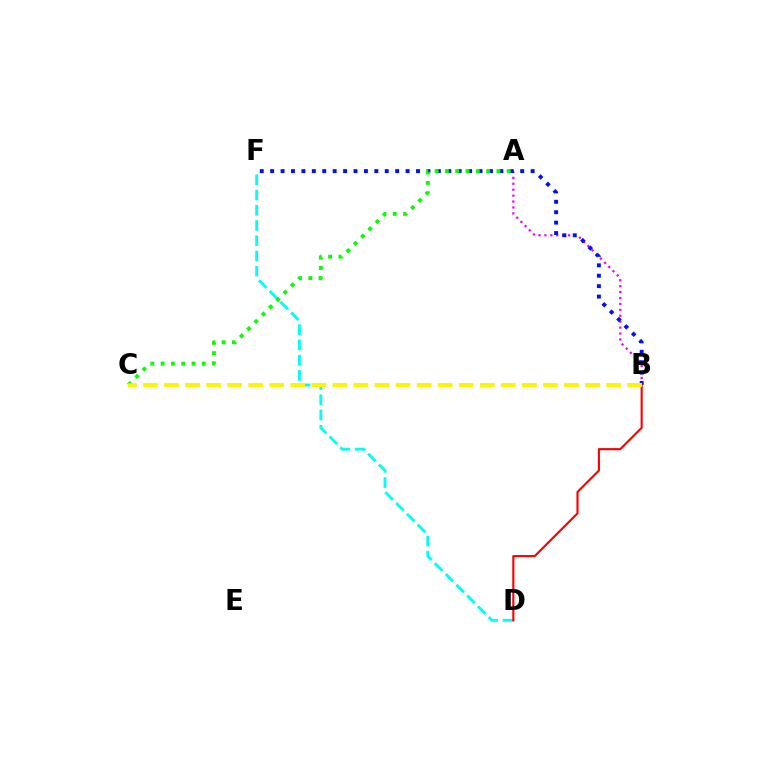{('D', 'F'): [{'color': '#00fff6', 'line_style': 'dashed', 'thickness': 2.07}], ('A', 'B'): [{'color': '#ee00ff', 'line_style': 'dotted', 'thickness': 1.61}], ('B', 'F'): [{'color': '#0010ff', 'line_style': 'dotted', 'thickness': 2.83}], ('A', 'C'): [{'color': '#08ff00', 'line_style': 'dotted', 'thickness': 2.8}], ('B', 'D'): [{'color': '#ff0000', 'line_style': 'solid', 'thickness': 1.54}], ('B', 'C'): [{'color': '#fcf500', 'line_style': 'dashed', 'thickness': 2.86}]}